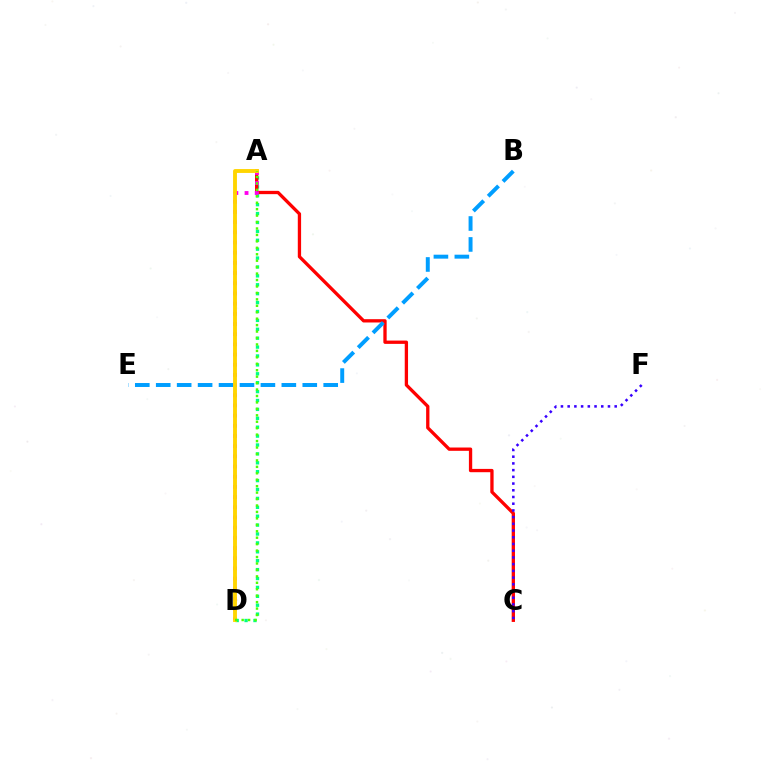{('A', 'D'): [{'color': '#00ff86', 'line_style': 'dotted', 'thickness': 2.42}, {'color': '#ff00ed', 'line_style': 'dotted', 'thickness': 2.77}, {'color': '#ffd500', 'line_style': 'solid', 'thickness': 2.78}, {'color': '#4fff00', 'line_style': 'dotted', 'thickness': 1.75}], ('A', 'C'): [{'color': '#ff0000', 'line_style': 'solid', 'thickness': 2.38}], ('B', 'E'): [{'color': '#009eff', 'line_style': 'dashed', 'thickness': 2.84}], ('C', 'F'): [{'color': '#3700ff', 'line_style': 'dotted', 'thickness': 1.82}]}